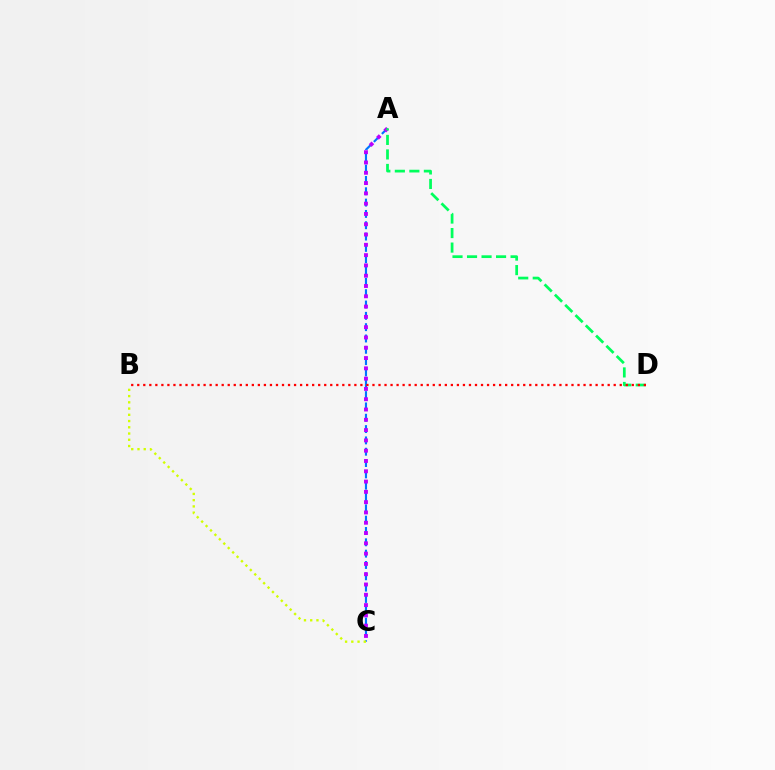{('A', 'C'): [{'color': '#0074ff', 'line_style': 'dashed', 'thickness': 1.54}, {'color': '#b900ff', 'line_style': 'dotted', 'thickness': 2.8}], ('A', 'D'): [{'color': '#00ff5c', 'line_style': 'dashed', 'thickness': 1.97}], ('B', 'D'): [{'color': '#ff0000', 'line_style': 'dotted', 'thickness': 1.64}], ('B', 'C'): [{'color': '#d1ff00', 'line_style': 'dotted', 'thickness': 1.7}]}